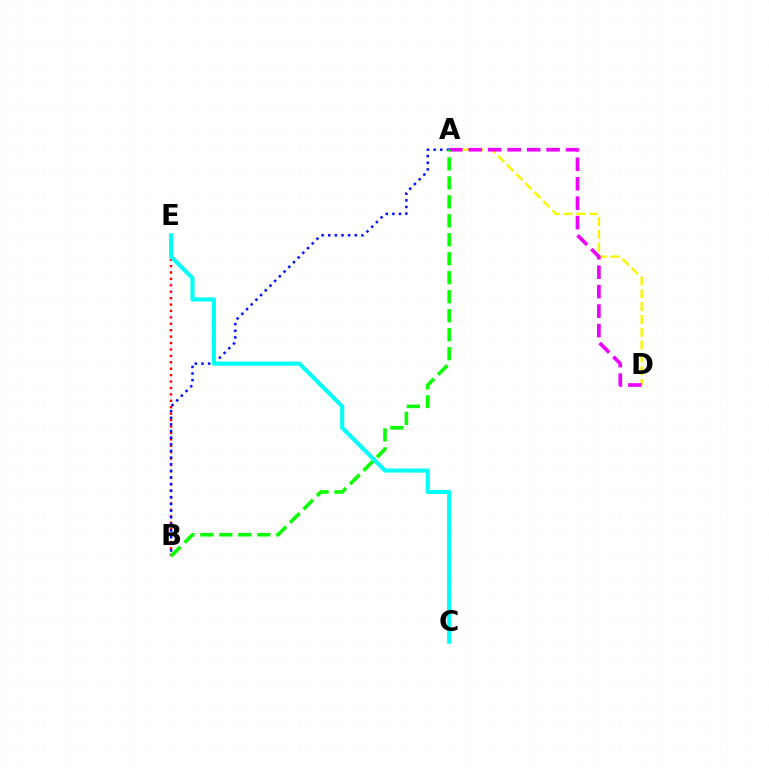{('A', 'D'): [{'color': '#fcf500', 'line_style': 'dashed', 'thickness': 1.74}, {'color': '#ee00ff', 'line_style': 'dashed', 'thickness': 2.64}], ('B', 'E'): [{'color': '#ff0000', 'line_style': 'dotted', 'thickness': 1.74}], ('A', 'B'): [{'color': '#0010ff', 'line_style': 'dotted', 'thickness': 1.8}, {'color': '#08ff00', 'line_style': 'dashed', 'thickness': 2.58}], ('C', 'E'): [{'color': '#00fff6', 'line_style': 'solid', 'thickness': 2.95}]}